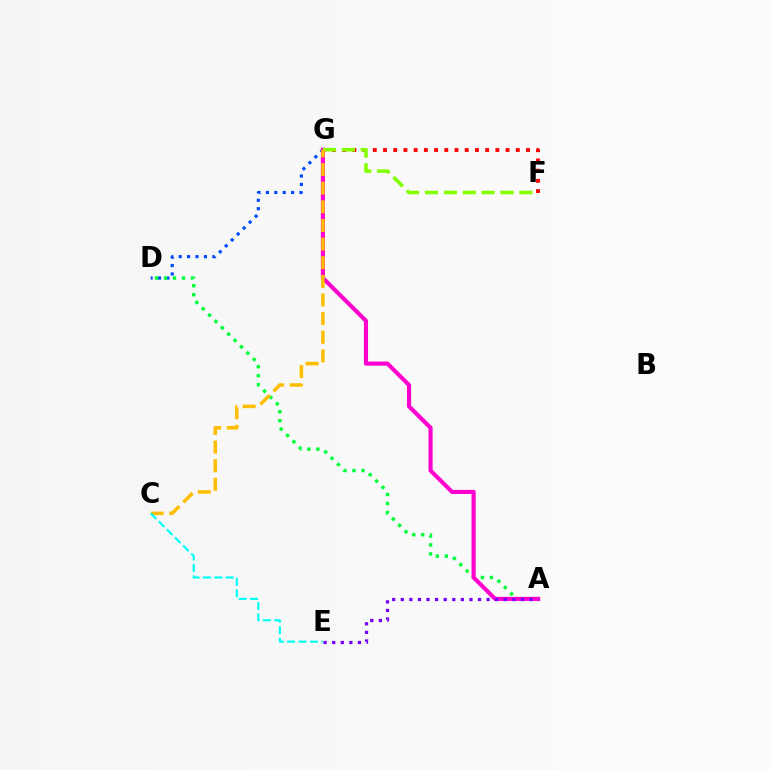{('D', 'G'): [{'color': '#004bff', 'line_style': 'dotted', 'thickness': 2.29}], ('A', 'D'): [{'color': '#00ff39', 'line_style': 'dotted', 'thickness': 2.44}], ('A', 'G'): [{'color': '#ff00cf', 'line_style': 'solid', 'thickness': 2.97}], ('F', 'G'): [{'color': '#ff0000', 'line_style': 'dotted', 'thickness': 2.78}, {'color': '#84ff00', 'line_style': 'dashed', 'thickness': 2.57}], ('C', 'G'): [{'color': '#ffbd00', 'line_style': 'dashed', 'thickness': 2.53}], ('C', 'E'): [{'color': '#00fff6', 'line_style': 'dashed', 'thickness': 1.55}], ('A', 'E'): [{'color': '#7200ff', 'line_style': 'dotted', 'thickness': 2.33}]}